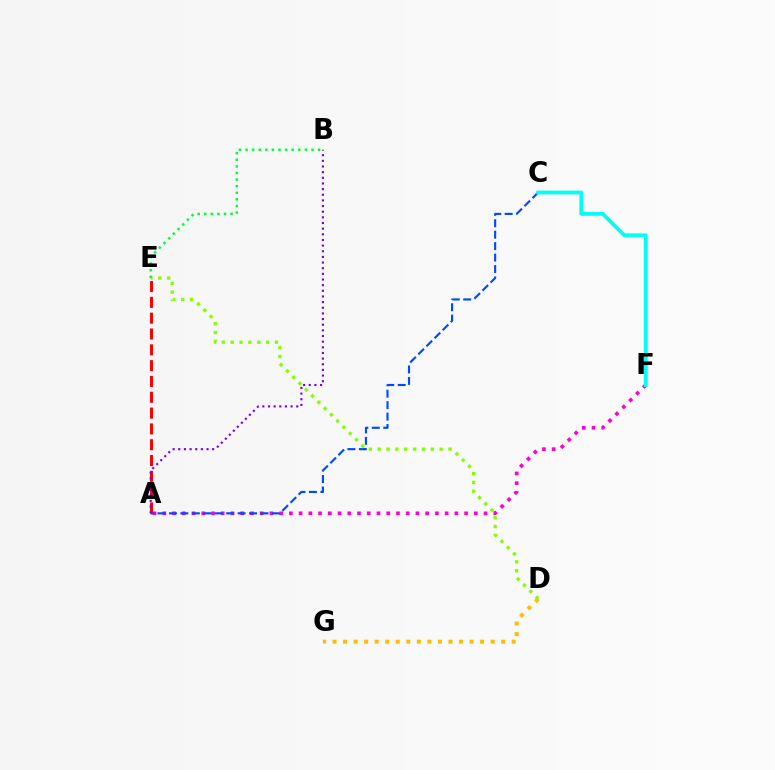{('A', 'F'): [{'color': '#ff00cf', 'line_style': 'dotted', 'thickness': 2.65}], ('D', 'G'): [{'color': '#ffbd00', 'line_style': 'dotted', 'thickness': 2.86}], ('A', 'E'): [{'color': '#ff0000', 'line_style': 'dashed', 'thickness': 2.15}], ('A', 'C'): [{'color': '#004bff', 'line_style': 'dashed', 'thickness': 1.56}], ('D', 'E'): [{'color': '#84ff00', 'line_style': 'dotted', 'thickness': 2.41}], ('A', 'B'): [{'color': '#7200ff', 'line_style': 'dotted', 'thickness': 1.54}], ('B', 'E'): [{'color': '#00ff39', 'line_style': 'dotted', 'thickness': 1.79}], ('C', 'F'): [{'color': '#00fff6', 'line_style': 'solid', 'thickness': 2.73}]}